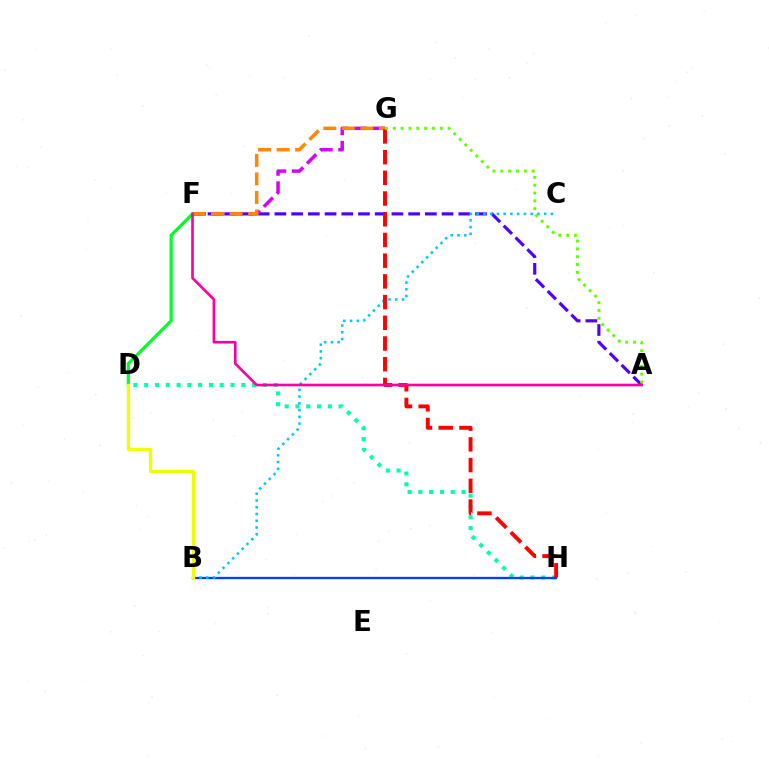{('A', 'F'): [{'color': '#4f00ff', 'line_style': 'dashed', 'thickness': 2.27}, {'color': '#ff00a0', 'line_style': 'solid', 'thickness': 1.9}], ('D', 'H'): [{'color': '#00ffaf', 'line_style': 'dotted', 'thickness': 2.93}], ('D', 'F'): [{'color': '#00ff27', 'line_style': 'solid', 'thickness': 2.3}], ('F', 'G'): [{'color': '#d600ff', 'line_style': 'dashed', 'thickness': 2.5}, {'color': '#ff8800', 'line_style': 'dashed', 'thickness': 2.52}], ('B', 'H'): [{'color': '#003fff', 'line_style': 'solid', 'thickness': 1.67}], ('B', 'C'): [{'color': '#00c7ff', 'line_style': 'dotted', 'thickness': 1.84}], ('G', 'H'): [{'color': '#ff0000', 'line_style': 'dashed', 'thickness': 2.81}], ('A', 'G'): [{'color': '#66ff00', 'line_style': 'dotted', 'thickness': 2.13}], ('B', 'D'): [{'color': '#eeff00', 'line_style': 'solid', 'thickness': 2.35}]}